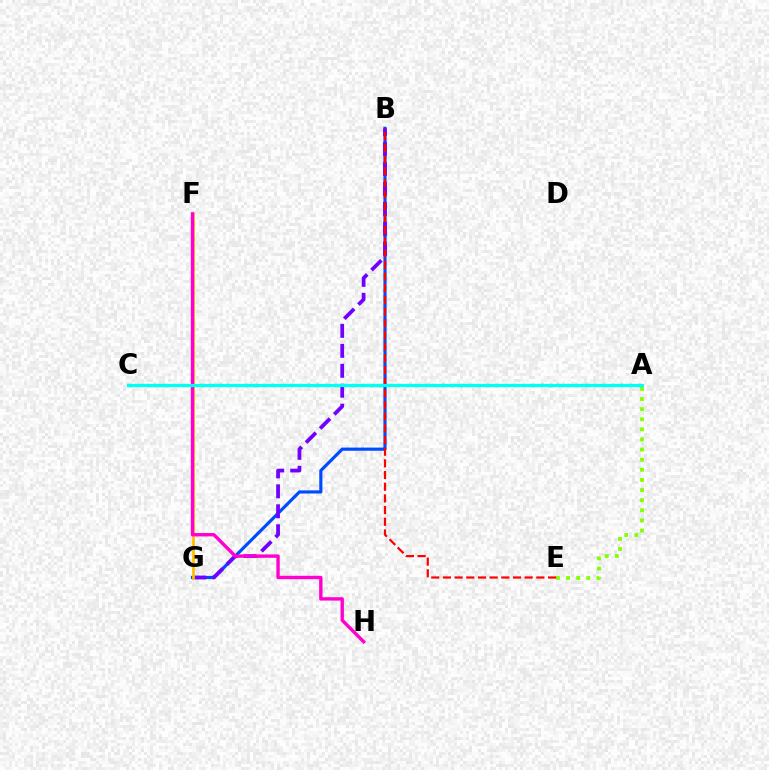{('A', 'E'): [{'color': '#84ff00', 'line_style': 'dotted', 'thickness': 2.75}], ('B', 'G'): [{'color': '#004bff', 'line_style': 'solid', 'thickness': 2.27}, {'color': '#7200ff', 'line_style': 'dashed', 'thickness': 2.71}], ('B', 'E'): [{'color': '#ff0000', 'line_style': 'dashed', 'thickness': 1.59}], ('F', 'G'): [{'color': '#ffbd00', 'line_style': 'solid', 'thickness': 1.99}], ('A', 'C'): [{'color': '#00ff39', 'line_style': 'dotted', 'thickness': 2.43}, {'color': '#00fff6', 'line_style': 'solid', 'thickness': 2.27}], ('F', 'H'): [{'color': '#ff00cf', 'line_style': 'solid', 'thickness': 2.43}]}